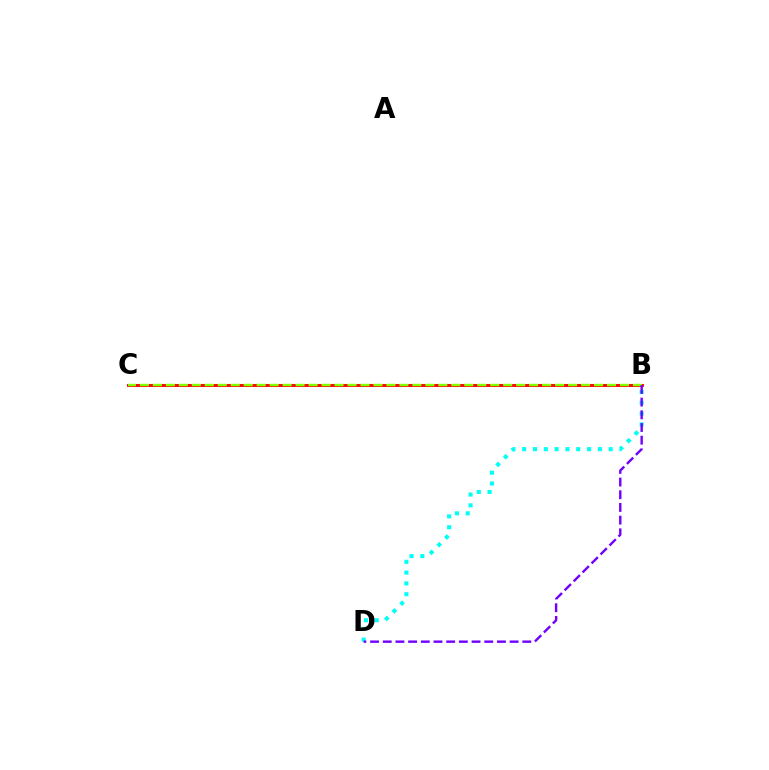{('B', 'C'): [{'color': '#ff0000', 'line_style': 'solid', 'thickness': 2.09}, {'color': '#84ff00', 'line_style': 'dashed', 'thickness': 1.76}], ('B', 'D'): [{'color': '#00fff6', 'line_style': 'dotted', 'thickness': 2.94}, {'color': '#7200ff', 'line_style': 'dashed', 'thickness': 1.72}]}